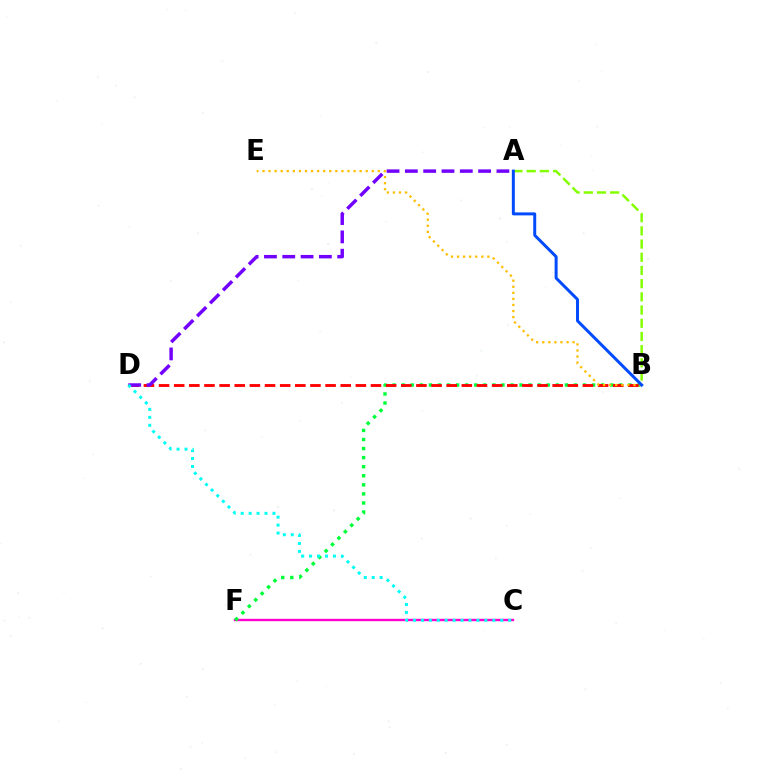{('C', 'F'): [{'color': '#ff00cf', 'line_style': 'solid', 'thickness': 1.71}], ('B', 'F'): [{'color': '#00ff39', 'line_style': 'dotted', 'thickness': 2.46}], ('A', 'B'): [{'color': '#84ff00', 'line_style': 'dashed', 'thickness': 1.79}, {'color': '#004bff', 'line_style': 'solid', 'thickness': 2.15}], ('B', 'D'): [{'color': '#ff0000', 'line_style': 'dashed', 'thickness': 2.06}], ('B', 'E'): [{'color': '#ffbd00', 'line_style': 'dotted', 'thickness': 1.65}], ('A', 'D'): [{'color': '#7200ff', 'line_style': 'dashed', 'thickness': 2.49}], ('C', 'D'): [{'color': '#00fff6', 'line_style': 'dotted', 'thickness': 2.16}]}